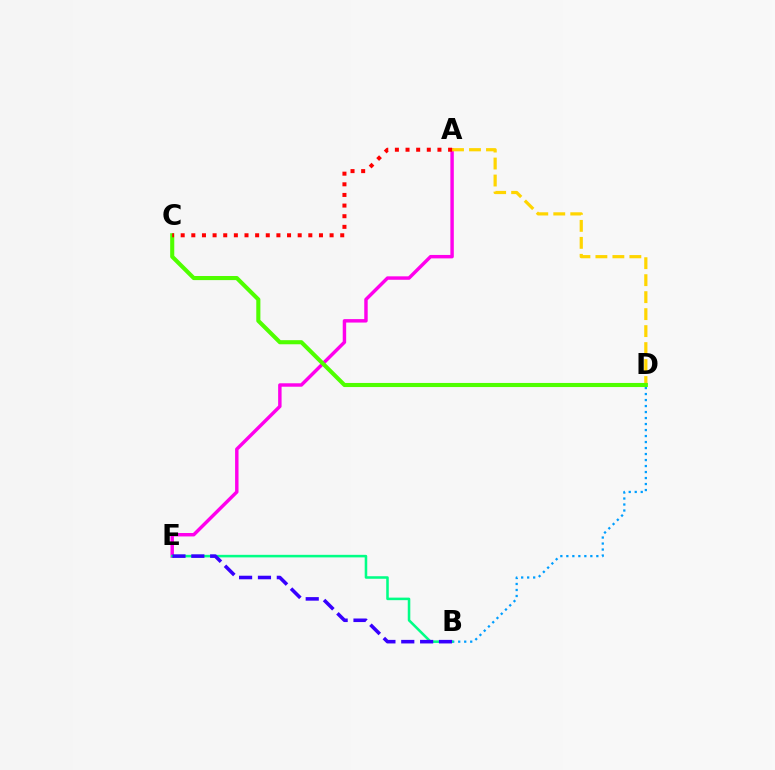{('A', 'E'): [{'color': '#ff00ed', 'line_style': 'solid', 'thickness': 2.48}], ('A', 'D'): [{'color': '#ffd500', 'line_style': 'dashed', 'thickness': 2.31}], ('B', 'D'): [{'color': '#009eff', 'line_style': 'dotted', 'thickness': 1.63}], ('C', 'D'): [{'color': '#4fff00', 'line_style': 'solid', 'thickness': 2.95}], ('A', 'C'): [{'color': '#ff0000', 'line_style': 'dotted', 'thickness': 2.89}], ('B', 'E'): [{'color': '#00ff86', 'line_style': 'solid', 'thickness': 1.84}, {'color': '#3700ff', 'line_style': 'dashed', 'thickness': 2.56}]}